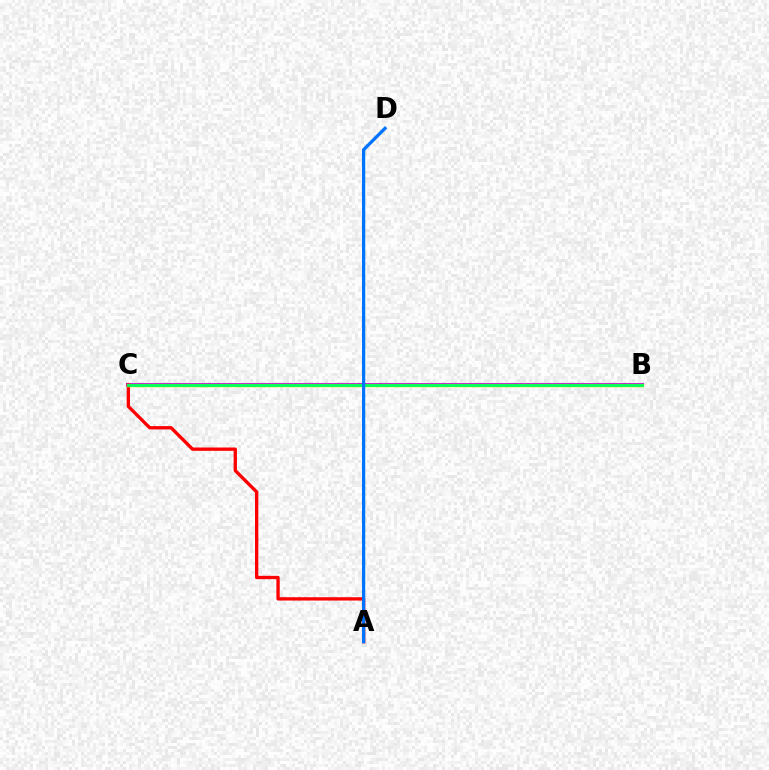{('B', 'C'): [{'color': '#b900ff', 'line_style': 'solid', 'thickness': 2.93}, {'color': '#d1ff00', 'line_style': 'solid', 'thickness': 2.46}, {'color': '#00ff5c', 'line_style': 'solid', 'thickness': 2.02}], ('A', 'C'): [{'color': '#ff0000', 'line_style': 'solid', 'thickness': 2.39}], ('A', 'D'): [{'color': '#0074ff', 'line_style': 'solid', 'thickness': 2.34}]}